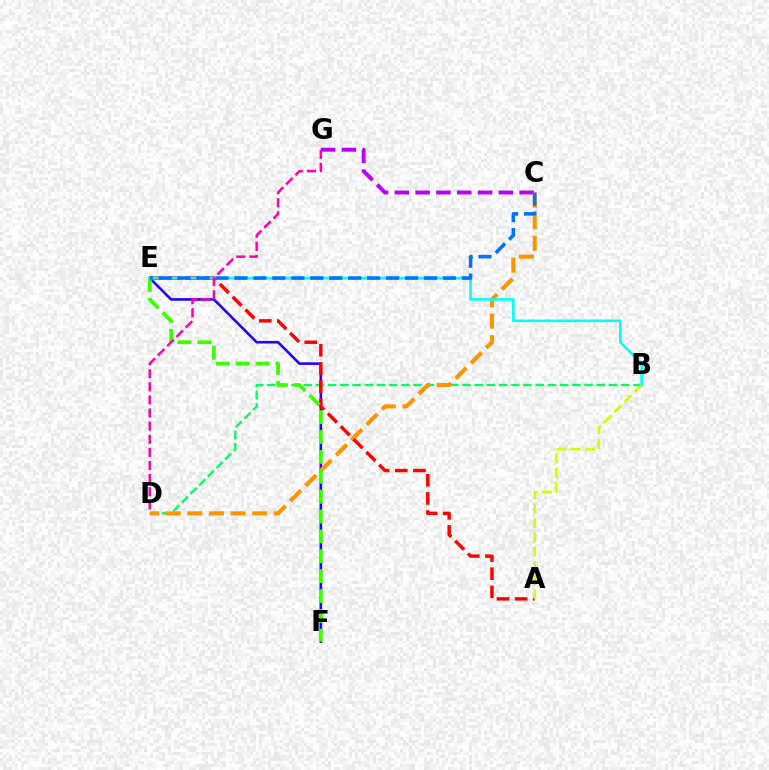{('C', 'G'): [{'color': '#b900ff', 'line_style': 'dashed', 'thickness': 2.83}], ('E', 'F'): [{'color': '#2500ff', 'line_style': 'solid', 'thickness': 1.87}, {'color': '#3dff00', 'line_style': 'dashed', 'thickness': 2.7}], ('B', 'D'): [{'color': '#00ff5c', 'line_style': 'dashed', 'thickness': 1.66}], ('C', 'D'): [{'color': '#ff9400', 'line_style': 'dashed', 'thickness': 2.94}], ('A', 'E'): [{'color': '#ff0000', 'line_style': 'dashed', 'thickness': 2.46}], ('A', 'B'): [{'color': '#d1ff00', 'line_style': 'dashed', 'thickness': 1.95}], ('B', 'E'): [{'color': '#00fff6', 'line_style': 'solid', 'thickness': 1.85}], ('C', 'E'): [{'color': '#0074ff', 'line_style': 'dashed', 'thickness': 2.58}], ('D', 'G'): [{'color': '#ff00ac', 'line_style': 'dashed', 'thickness': 1.78}]}